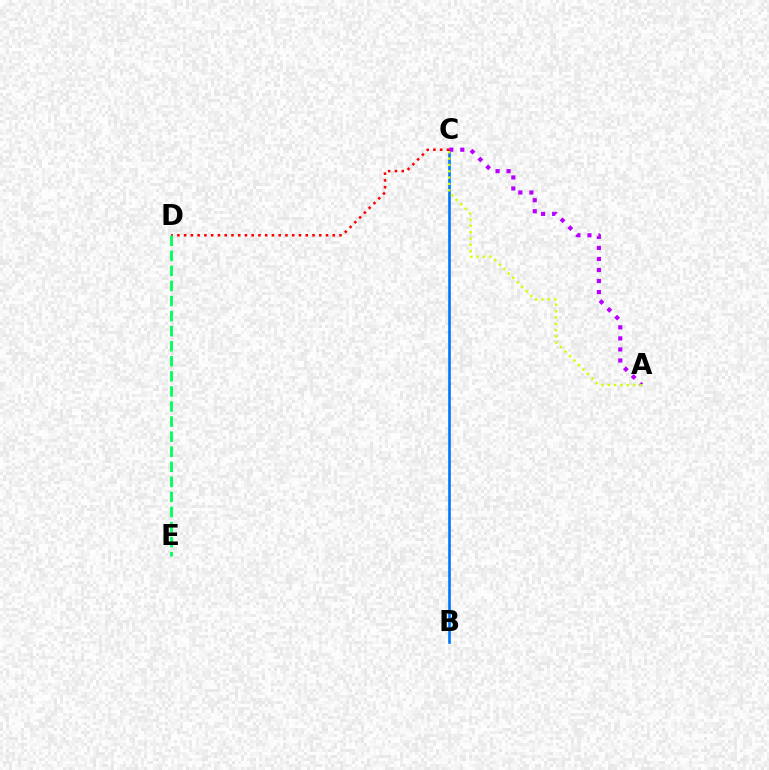{('B', 'C'): [{'color': '#0074ff', 'line_style': 'solid', 'thickness': 1.88}], ('A', 'C'): [{'color': '#b900ff', 'line_style': 'dotted', 'thickness': 3.0}, {'color': '#d1ff00', 'line_style': 'dotted', 'thickness': 1.72}], ('C', 'D'): [{'color': '#ff0000', 'line_style': 'dotted', 'thickness': 1.84}], ('D', 'E'): [{'color': '#00ff5c', 'line_style': 'dashed', 'thickness': 2.05}]}